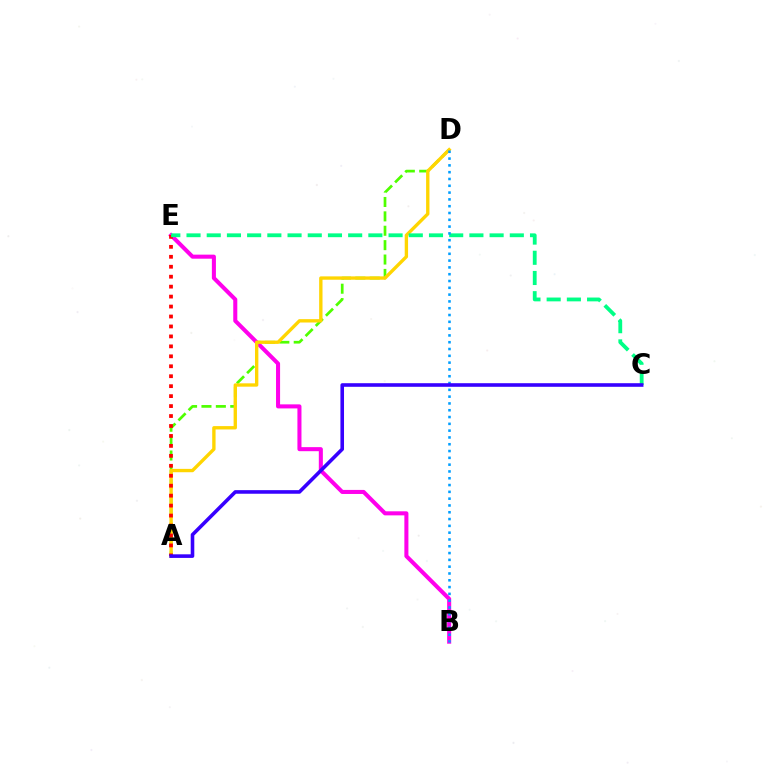{('A', 'D'): [{'color': '#4fff00', 'line_style': 'dashed', 'thickness': 1.95}, {'color': '#ffd500', 'line_style': 'solid', 'thickness': 2.41}], ('B', 'E'): [{'color': '#ff00ed', 'line_style': 'solid', 'thickness': 2.92}], ('A', 'E'): [{'color': '#ff0000', 'line_style': 'dotted', 'thickness': 2.7}], ('C', 'E'): [{'color': '#00ff86', 'line_style': 'dashed', 'thickness': 2.74}], ('B', 'D'): [{'color': '#009eff', 'line_style': 'dotted', 'thickness': 1.85}], ('A', 'C'): [{'color': '#3700ff', 'line_style': 'solid', 'thickness': 2.59}]}